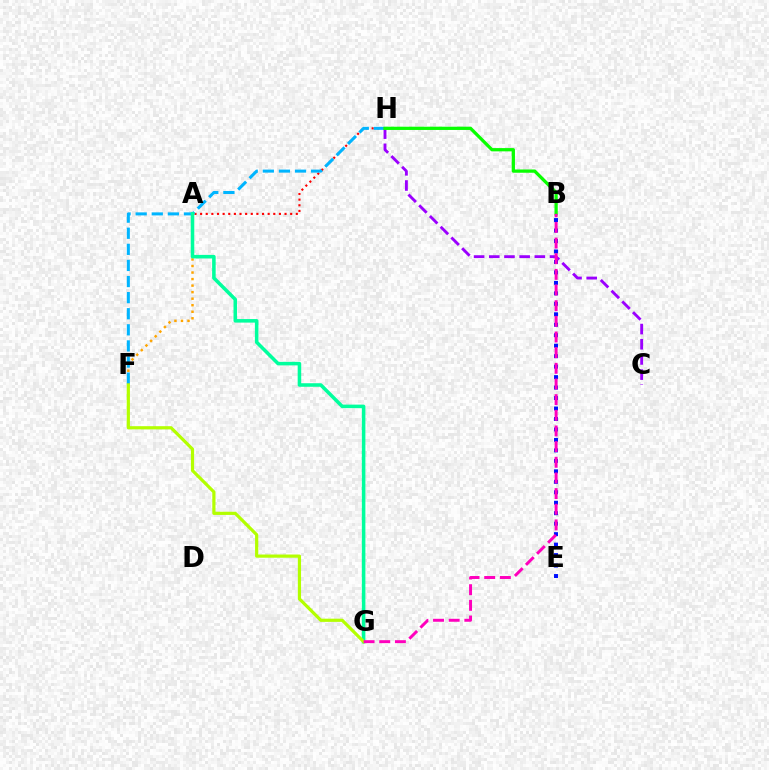{('A', 'H'): [{'color': '#ff0000', 'line_style': 'dotted', 'thickness': 1.53}], ('A', 'F'): [{'color': '#ffa500', 'line_style': 'dotted', 'thickness': 1.78}], ('B', 'E'): [{'color': '#0010ff', 'line_style': 'dotted', 'thickness': 2.84}], ('C', 'H'): [{'color': '#9b00ff', 'line_style': 'dashed', 'thickness': 2.06}], ('F', 'H'): [{'color': '#00b5ff', 'line_style': 'dashed', 'thickness': 2.19}], ('A', 'G'): [{'color': '#00ff9d', 'line_style': 'solid', 'thickness': 2.55}], ('F', 'G'): [{'color': '#b3ff00', 'line_style': 'solid', 'thickness': 2.3}], ('B', 'H'): [{'color': '#08ff00', 'line_style': 'solid', 'thickness': 2.35}], ('B', 'G'): [{'color': '#ff00bd', 'line_style': 'dashed', 'thickness': 2.13}]}